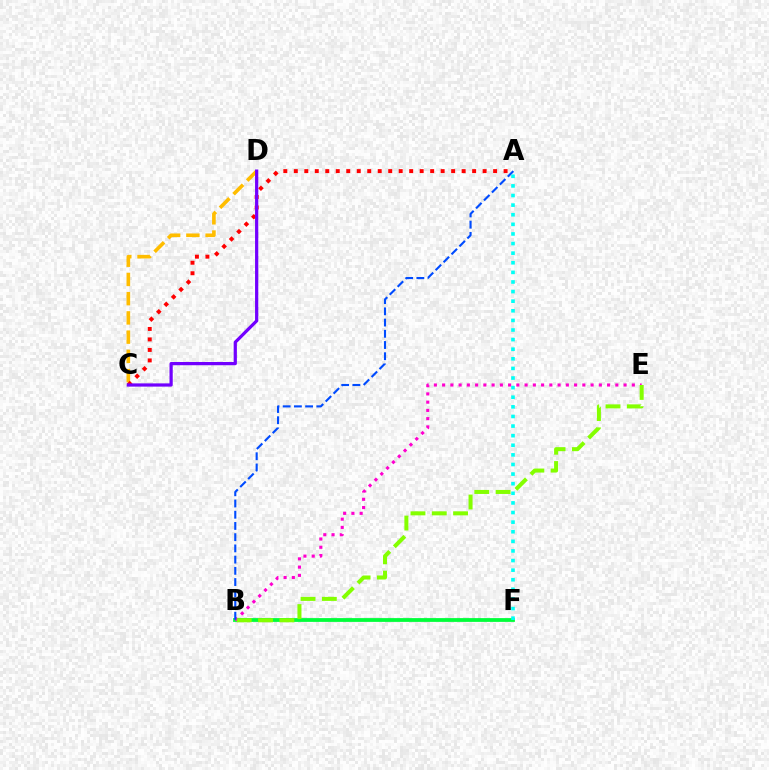{('B', 'F'): [{'color': '#00ff39', 'line_style': 'solid', 'thickness': 2.72}], ('B', 'E'): [{'color': '#ff00cf', 'line_style': 'dotted', 'thickness': 2.24}, {'color': '#84ff00', 'line_style': 'dashed', 'thickness': 2.89}], ('A', 'B'): [{'color': '#004bff', 'line_style': 'dashed', 'thickness': 1.52}], ('A', 'F'): [{'color': '#00fff6', 'line_style': 'dotted', 'thickness': 2.61}], ('C', 'D'): [{'color': '#ffbd00', 'line_style': 'dashed', 'thickness': 2.61}, {'color': '#7200ff', 'line_style': 'solid', 'thickness': 2.32}], ('A', 'C'): [{'color': '#ff0000', 'line_style': 'dotted', 'thickness': 2.85}]}